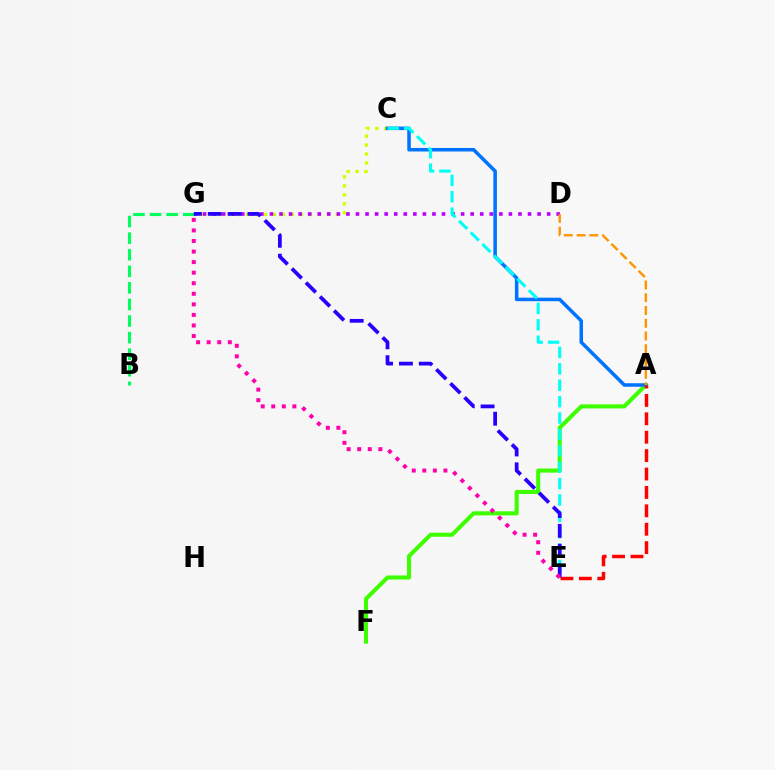{('A', 'F'): [{'color': '#3dff00', 'line_style': 'solid', 'thickness': 2.93}], ('C', 'G'): [{'color': '#d1ff00', 'line_style': 'dotted', 'thickness': 2.44}], ('A', 'C'): [{'color': '#0074ff', 'line_style': 'solid', 'thickness': 2.54}], ('D', 'G'): [{'color': '#b900ff', 'line_style': 'dotted', 'thickness': 2.6}], ('B', 'G'): [{'color': '#00ff5c', 'line_style': 'dashed', 'thickness': 2.25}], ('C', 'E'): [{'color': '#00fff6', 'line_style': 'dashed', 'thickness': 2.23}], ('A', 'E'): [{'color': '#ff0000', 'line_style': 'dashed', 'thickness': 2.5}], ('E', 'G'): [{'color': '#2500ff', 'line_style': 'dashed', 'thickness': 2.7}, {'color': '#ff00ac', 'line_style': 'dotted', 'thickness': 2.87}], ('A', 'D'): [{'color': '#ff9400', 'line_style': 'dashed', 'thickness': 1.73}]}